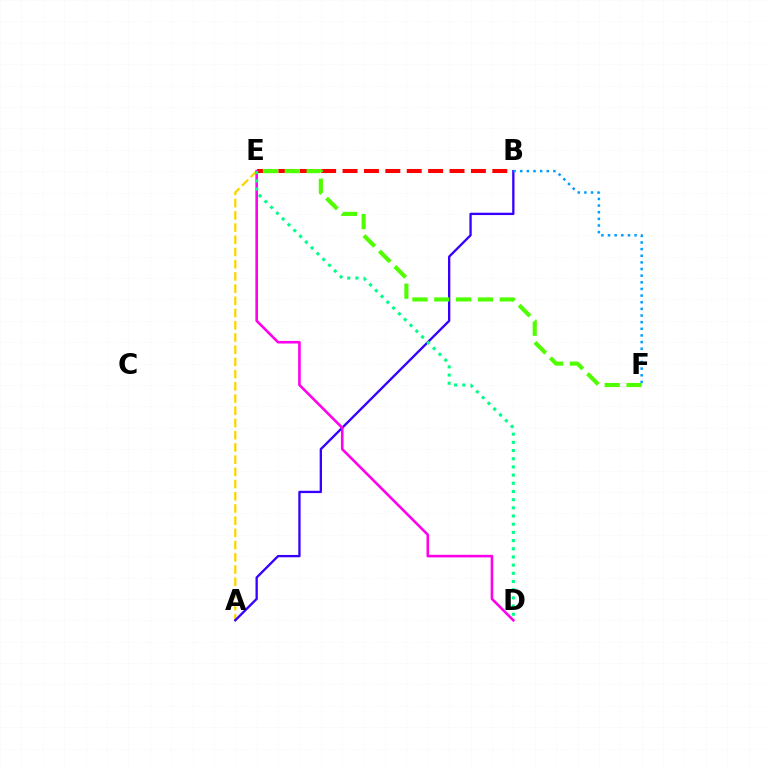{('B', 'E'): [{'color': '#ff0000', 'line_style': 'dashed', 'thickness': 2.91}], ('A', 'E'): [{'color': '#ffd500', 'line_style': 'dashed', 'thickness': 1.66}], ('A', 'B'): [{'color': '#3700ff', 'line_style': 'solid', 'thickness': 1.68}], ('D', 'E'): [{'color': '#ff00ed', 'line_style': 'solid', 'thickness': 1.87}, {'color': '#00ff86', 'line_style': 'dotted', 'thickness': 2.22}], ('E', 'F'): [{'color': '#4fff00', 'line_style': 'dashed', 'thickness': 2.97}], ('B', 'F'): [{'color': '#009eff', 'line_style': 'dotted', 'thickness': 1.8}]}